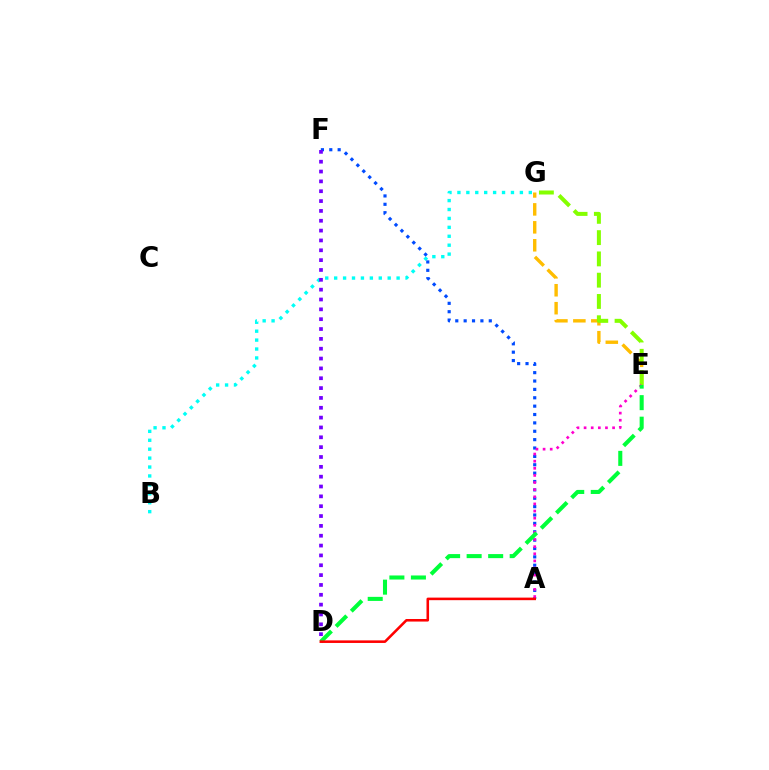{('E', 'G'): [{'color': '#ffbd00', 'line_style': 'dashed', 'thickness': 2.44}, {'color': '#84ff00', 'line_style': 'dashed', 'thickness': 2.89}], ('B', 'G'): [{'color': '#00fff6', 'line_style': 'dotted', 'thickness': 2.42}], ('A', 'F'): [{'color': '#004bff', 'line_style': 'dotted', 'thickness': 2.28}], ('D', 'F'): [{'color': '#7200ff', 'line_style': 'dotted', 'thickness': 2.67}], ('A', 'E'): [{'color': '#ff00cf', 'line_style': 'dotted', 'thickness': 1.94}], ('D', 'E'): [{'color': '#00ff39', 'line_style': 'dashed', 'thickness': 2.92}], ('A', 'D'): [{'color': '#ff0000', 'line_style': 'solid', 'thickness': 1.85}]}